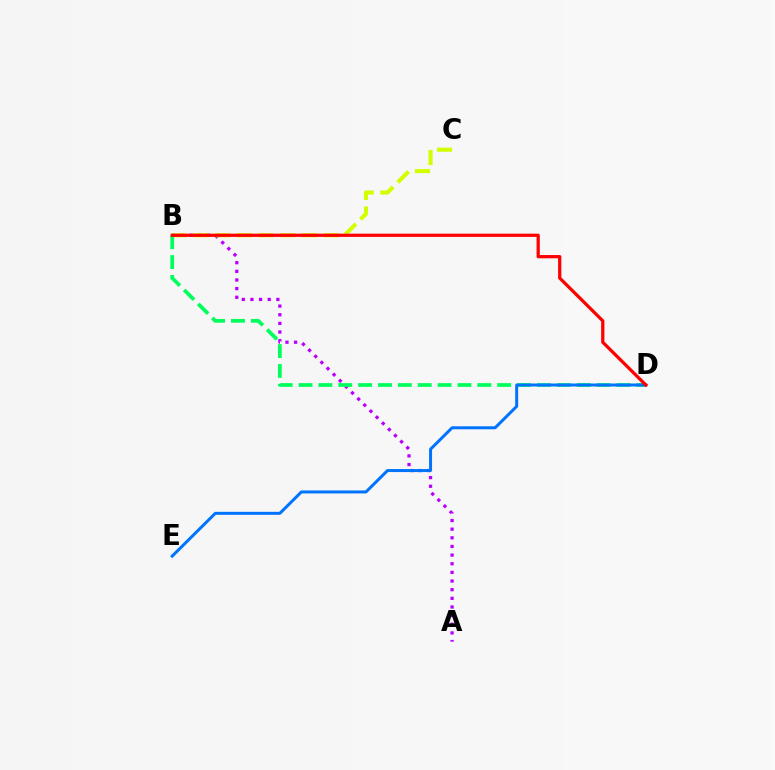{('A', 'B'): [{'color': '#b900ff', 'line_style': 'dotted', 'thickness': 2.35}], ('B', 'C'): [{'color': '#d1ff00', 'line_style': 'dashed', 'thickness': 2.95}], ('B', 'D'): [{'color': '#00ff5c', 'line_style': 'dashed', 'thickness': 2.7}, {'color': '#ff0000', 'line_style': 'solid', 'thickness': 2.34}], ('D', 'E'): [{'color': '#0074ff', 'line_style': 'solid', 'thickness': 2.16}]}